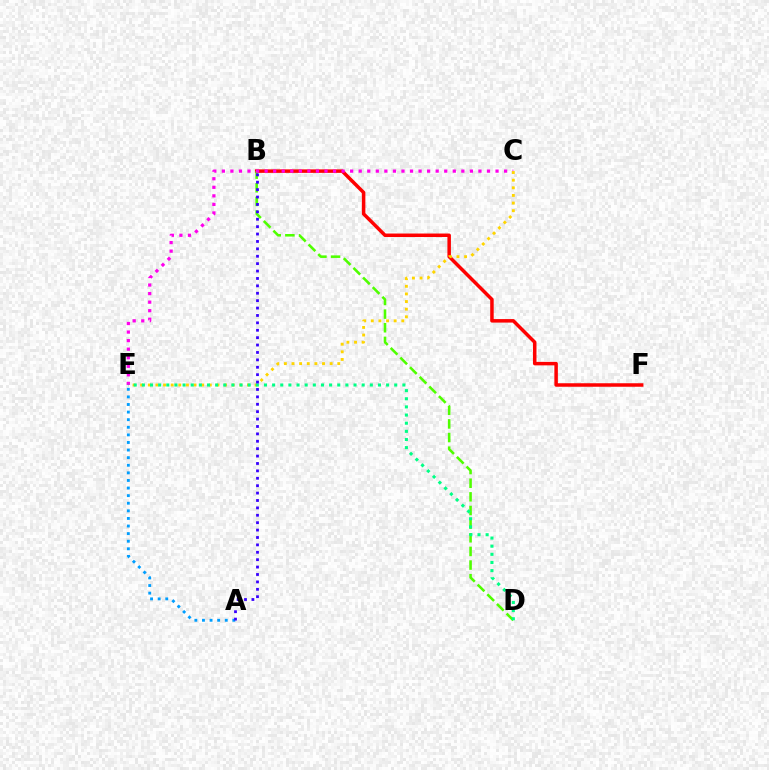{('A', 'E'): [{'color': '#009eff', 'line_style': 'dotted', 'thickness': 2.06}], ('B', 'F'): [{'color': '#ff0000', 'line_style': 'solid', 'thickness': 2.52}], ('B', 'D'): [{'color': '#4fff00', 'line_style': 'dashed', 'thickness': 1.85}], ('C', 'E'): [{'color': '#ff00ed', 'line_style': 'dotted', 'thickness': 2.32}, {'color': '#ffd500', 'line_style': 'dotted', 'thickness': 2.07}], ('D', 'E'): [{'color': '#00ff86', 'line_style': 'dotted', 'thickness': 2.21}], ('A', 'B'): [{'color': '#3700ff', 'line_style': 'dotted', 'thickness': 2.01}]}